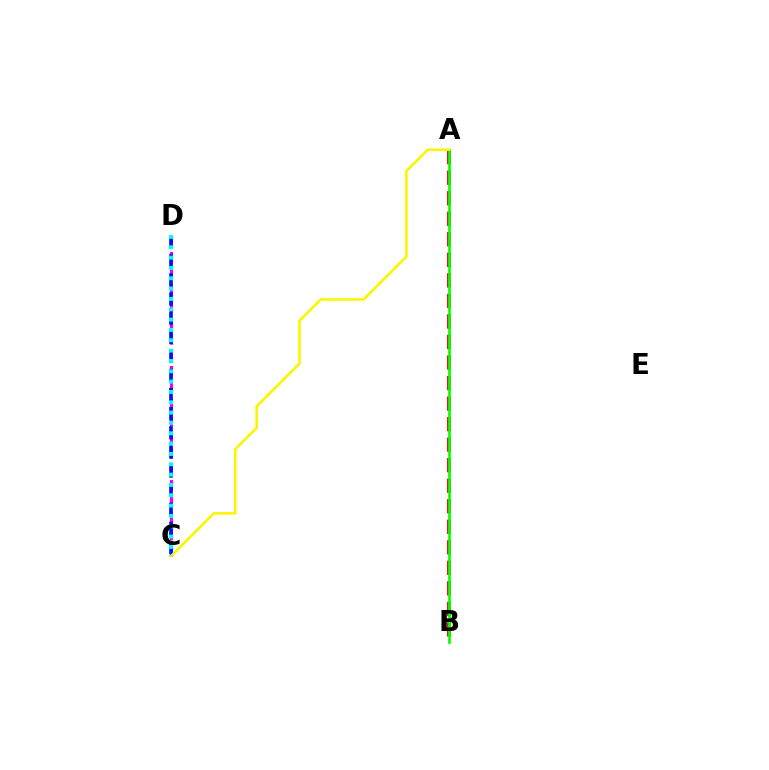{('C', 'D'): [{'color': '#ee00ff', 'line_style': 'dashed', 'thickness': 2.21}, {'color': '#0010ff', 'line_style': 'dashed', 'thickness': 2.6}, {'color': '#00fff6', 'line_style': 'dotted', 'thickness': 2.81}], ('A', 'B'): [{'color': '#ff0000', 'line_style': 'dashed', 'thickness': 2.79}, {'color': '#08ff00', 'line_style': 'solid', 'thickness': 1.94}], ('A', 'C'): [{'color': '#fcf500', 'line_style': 'solid', 'thickness': 1.87}]}